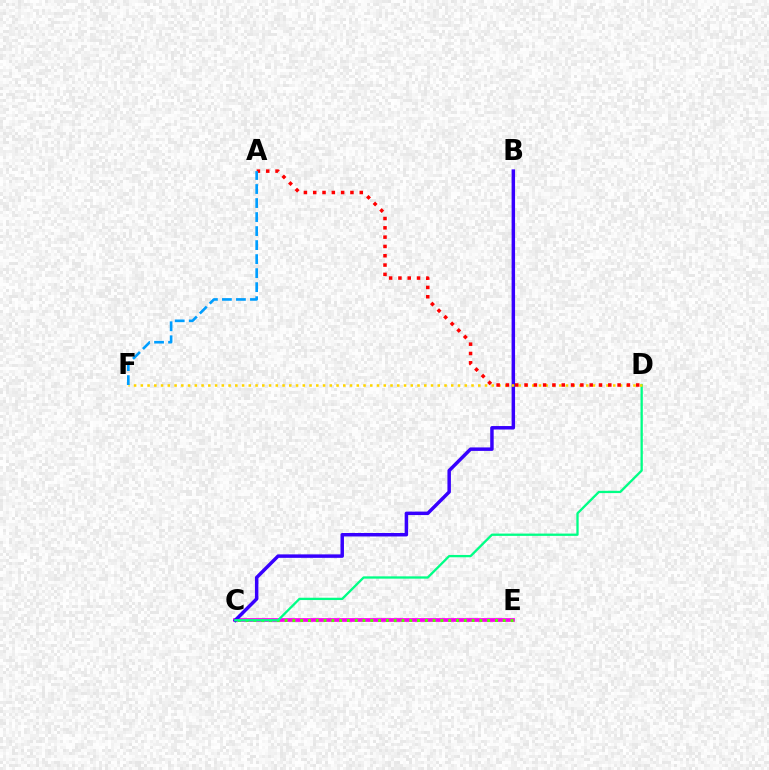{('C', 'E'): [{'color': '#ff00ed', 'line_style': 'solid', 'thickness': 2.68}, {'color': '#4fff00', 'line_style': 'dotted', 'thickness': 2.12}], ('B', 'C'): [{'color': '#3700ff', 'line_style': 'solid', 'thickness': 2.5}], ('C', 'D'): [{'color': '#00ff86', 'line_style': 'solid', 'thickness': 1.66}], ('D', 'F'): [{'color': '#ffd500', 'line_style': 'dotted', 'thickness': 1.83}], ('A', 'D'): [{'color': '#ff0000', 'line_style': 'dotted', 'thickness': 2.53}], ('A', 'F'): [{'color': '#009eff', 'line_style': 'dashed', 'thickness': 1.9}]}